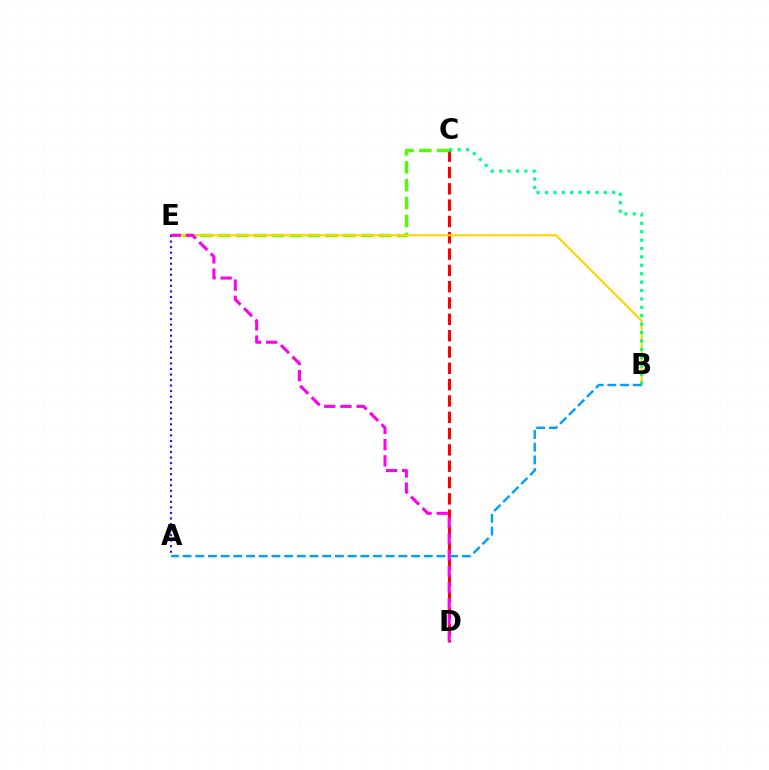{('C', 'D'): [{'color': '#ff0000', 'line_style': 'dashed', 'thickness': 2.22}], ('C', 'E'): [{'color': '#4fff00', 'line_style': 'dashed', 'thickness': 2.43}], ('B', 'E'): [{'color': '#ffd500', 'line_style': 'solid', 'thickness': 1.53}], ('A', 'E'): [{'color': '#3700ff', 'line_style': 'dotted', 'thickness': 1.5}], ('A', 'B'): [{'color': '#009eff', 'line_style': 'dashed', 'thickness': 1.72}], ('B', 'C'): [{'color': '#00ff86', 'line_style': 'dotted', 'thickness': 2.28}], ('D', 'E'): [{'color': '#ff00ed', 'line_style': 'dashed', 'thickness': 2.2}]}